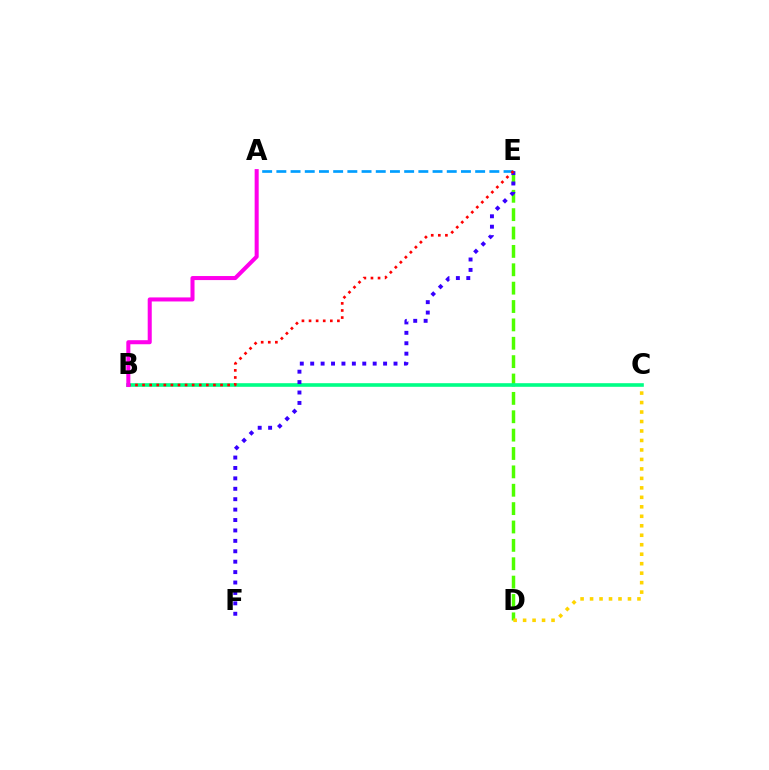{('D', 'E'): [{'color': '#4fff00', 'line_style': 'dashed', 'thickness': 2.5}], ('C', 'D'): [{'color': '#ffd500', 'line_style': 'dotted', 'thickness': 2.58}], ('A', 'E'): [{'color': '#009eff', 'line_style': 'dashed', 'thickness': 1.93}], ('B', 'C'): [{'color': '#00ff86', 'line_style': 'solid', 'thickness': 2.61}], ('E', 'F'): [{'color': '#3700ff', 'line_style': 'dotted', 'thickness': 2.83}], ('B', 'E'): [{'color': '#ff0000', 'line_style': 'dotted', 'thickness': 1.93}], ('A', 'B'): [{'color': '#ff00ed', 'line_style': 'solid', 'thickness': 2.91}]}